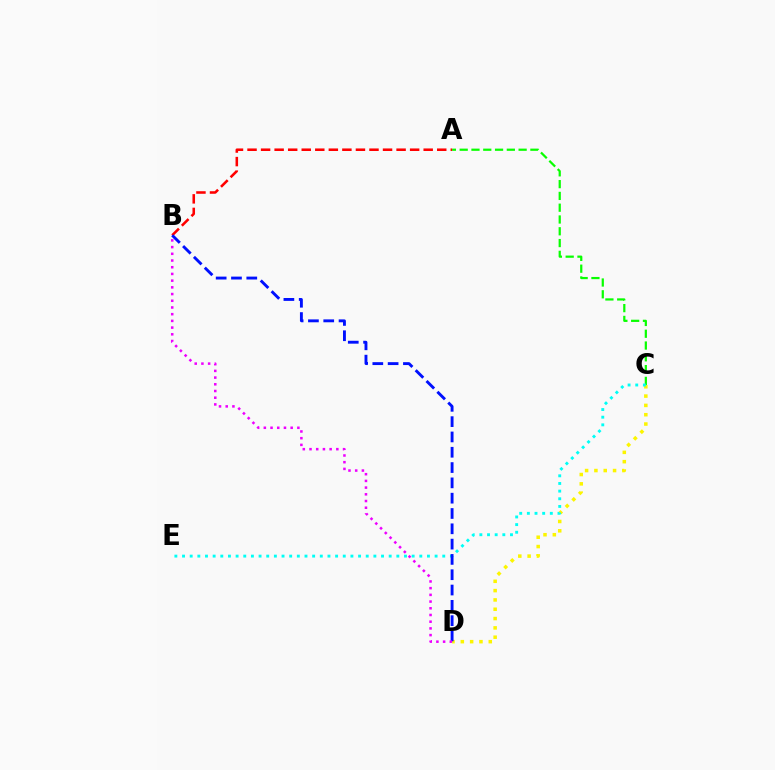{('A', 'C'): [{'color': '#08ff00', 'line_style': 'dashed', 'thickness': 1.6}], ('C', 'D'): [{'color': '#fcf500', 'line_style': 'dotted', 'thickness': 2.53}], ('A', 'B'): [{'color': '#ff0000', 'line_style': 'dashed', 'thickness': 1.84}], ('C', 'E'): [{'color': '#00fff6', 'line_style': 'dotted', 'thickness': 2.08}], ('B', 'D'): [{'color': '#0010ff', 'line_style': 'dashed', 'thickness': 2.08}, {'color': '#ee00ff', 'line_style': 'dotted', 'thickness': 1.82}]}